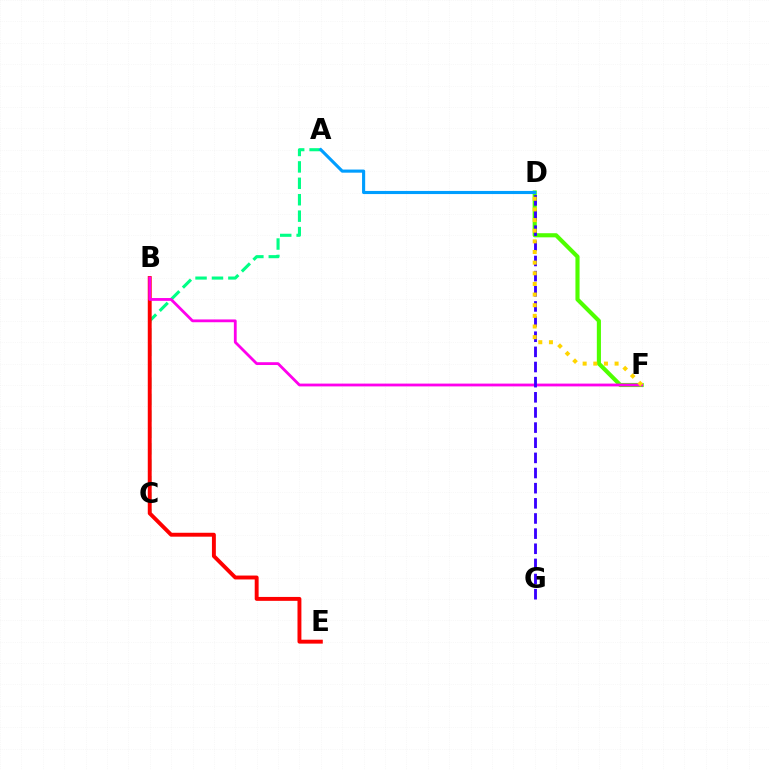{('A', 'C'): [{'color': '#00ff86', 'line_style': 'dashed', 'thickness': 2.23}], ('D', 'F'): [{'color': '#4fff00', 'line_style': 'solid', 'thickness': 2.97}, {'color': '#ffd500', 'line_style': 'dotted', 'thickness': 2.89}], ('B', 'E'): [{'color': '#ff0000', 'line_style': 'solid', 'thickness': 2.81}], ('A', 'D'): [{'color': '#009eff', 'line_style': 'solid', 'thickness': 2.25}], ('B', 'F'): [{'color': '#ff00ed', 'line_style': 'solid', 'thickness': 2.02}], ('D', 'G'): [{'color': '#3700ff', 'line_style': 'dashed', 'thickness': 2.06}]}